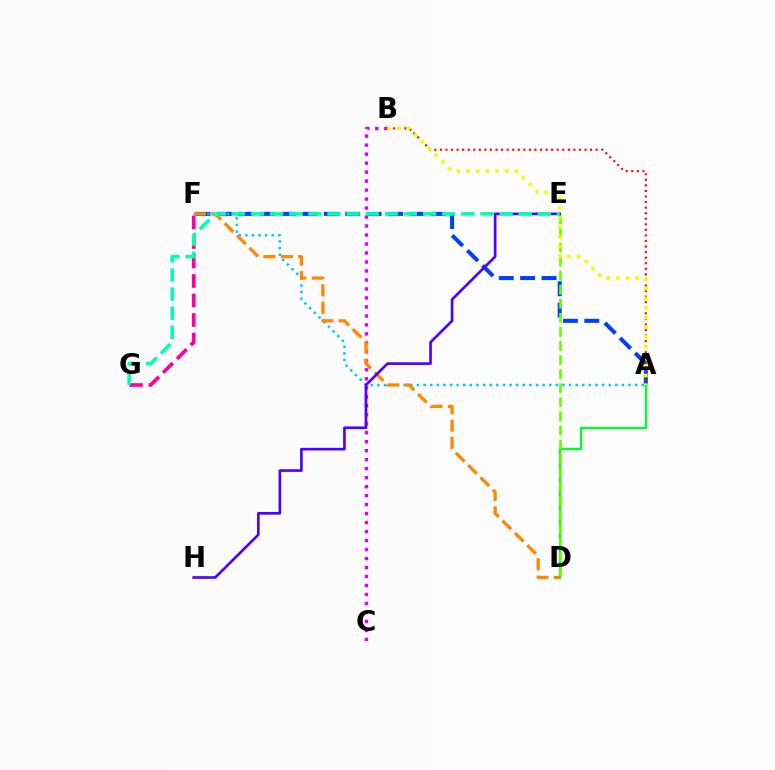{('B', 'C'): [{'color': '#d600ff', 'line_style': 'dotted', 'thickness': 2.44}], ('A', 'F'): [{'color': '#003fff', 'line_style': 'dashed', 'thickness': 2.91}, {'color': '#00c7ff', 'line_style': 'dotted', 'thickness': 1.8}], ('A', 'D'): [{'color': '#00ff27', 'line_style': 'solid', 'thickness': 1.65}], ('D', 'F'): [{'color': '#ff8800', 'line_style': 'dashed', 'thickness': 2.37}], ('D', 'E'): [{'color': '#66ff00', 'line_style': 'dashed', 'thickness': 1.91}], ('A', 'B'): [{'color': '#ff0000', 'line_style': 'dotted', 'thickness': 1.51}, {'color': '#eeff00', 'line_style': 'dotted', 'thickness': 2.62}], ('E', 'H'): [{'color': '#4f00ff', 'line_style': 'solid', 'thickness': 1.91}], ('F', 'G'): [{'color': '#ff00a0', 'line_style': 'dashed', 'thickness': 2.65}], ('E', 'G'): [{'color': '#00ffaf', 'line_style': 'dashed', 'thickness': 2.6}]}